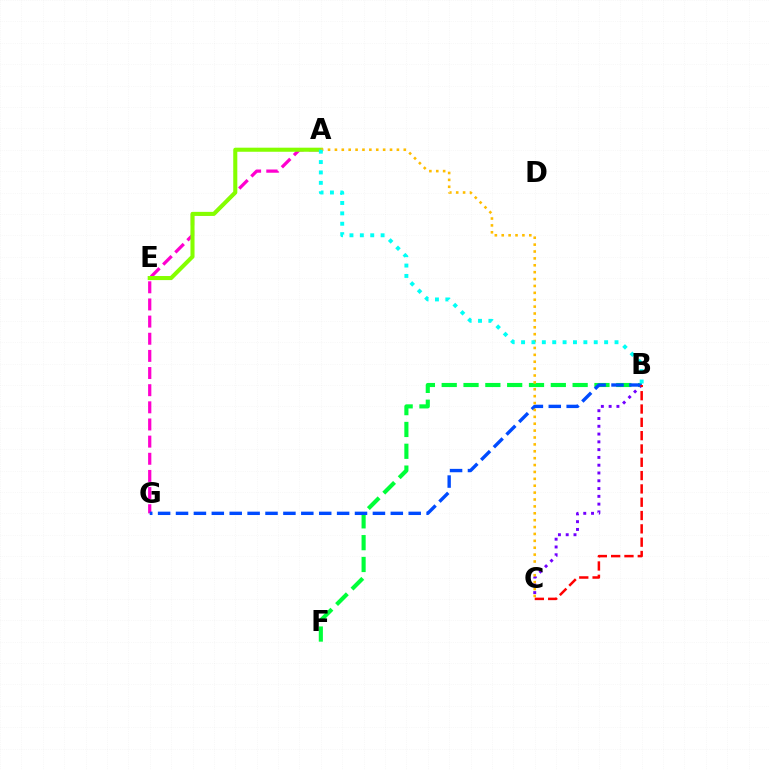{('A', 'G'): [{'color': '#ff00cf', 'line_style': 'dashed', 'thickness': 2.33}], ('A', 'E'): [{'color': '#84ff00', 'line_style': 'solid', 'thickness': 2.93}], ('B', 'F'): [{'color': '#00ff39', 'line_style': 'dashed', 'thickness': 2.96}], ('B', 'C'): [{'color': '#7200ff', 'line_style': 'dotted', 'thickness': 2.12}, {'color': '#ff0000', 'line_style': 'dashed', 'thickness': 1.81}], ('B', 'G'): [{'color': '#004bff', 'line_style': 'dashed', 'thickness': 2.43}], ('A', 'C'): [{'color': '#ffbd00', 'line_style': 'dotted', 'thickness': 1.87}], ('A', 'B'): [{'color': '#00fff6', 'line_style': 'dotted', 'thickness': 2.82}]}